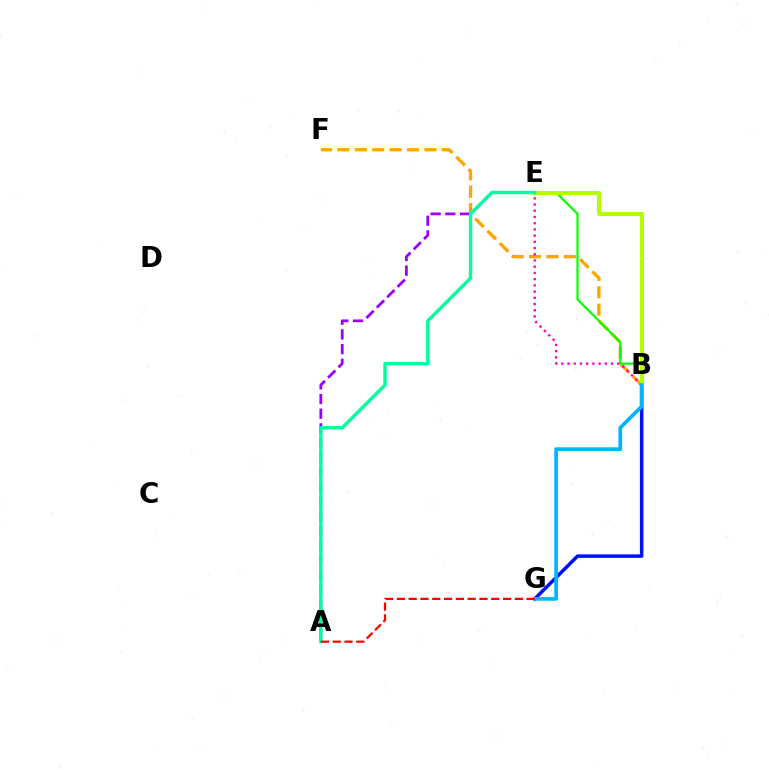{('B', 'G'): [{'color': '#0010ff', 'line_style': 'solid', 'thickness': 2.53}, {'color': '#00b5ff', 'line_style': 'solid', 'thickness': 2.66}], ('B', 'F'): [{'color': '#ffa500', 'line_style': 'dashed', 'thickness': 2.36}], ('B', 'E'): [{'color': '#08ff00', 'line_style': 'solid', 'thickness': 1.6}, {'color': '#ff00bd', 'line_style': 'dotted', 'thickness': 1.69}, {'color': '#b3ff00', 'line_style': 'solid', 'thickness': 2.93}], ('A', 'E'): [{'color': '#9b00ff', 'line_style': 'dashed', 'thickness': 2.0}, {'color': '#00ff9d', 'line_style': 'solid', 'thickness': 2.42}], ('A', 'G'): [{'color': '#ff0000', 'line_style': 'dashed', 'thickness': 1.6}]}